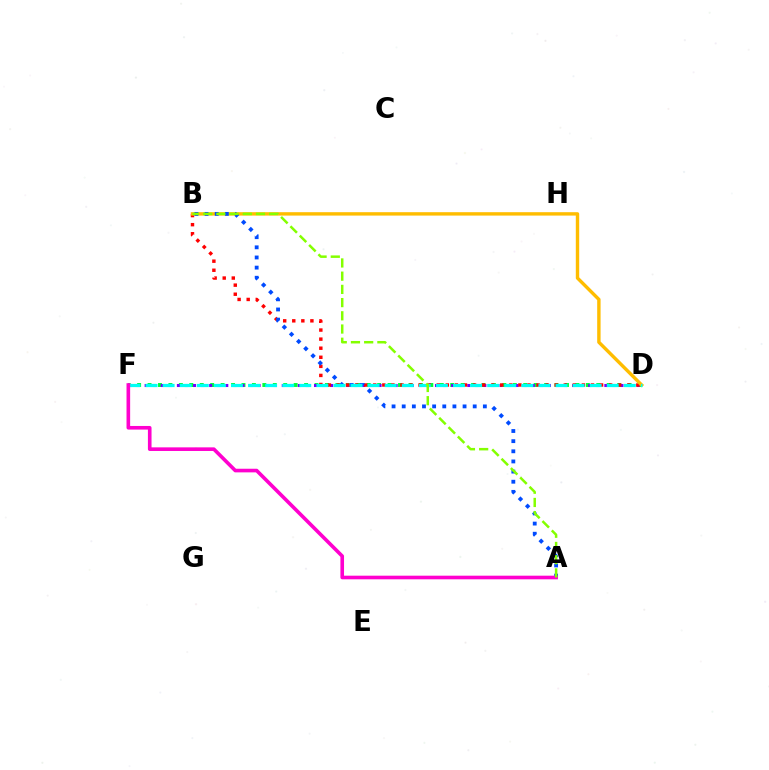{('D', 'F'): [{'color': '#00ff39', 'line_style': 'dotted', 'thickness': 2.84}, {'color': '#7200ff', 'line_style': 'dotted', 'thickness': 2.19}, {'color': '#00fff6', 'line_style': 'dashed', 'thickness': 2.32}], ('B', 'D'): [{'color': '#ff0000', 'line_style': 'dotted', 'thickness': 2.46}, {'color': '#ffbd00', 'line_style': 'solid', 'thickness': 2.45}], ('A', 'B'): [{'color': '#004bff', 'line_style': 'dotted', 'thickness': 2.76}, {'color': '#84ff00', 'line_style': 'dashed', 'thickness': 1.8}], ('A', 'F'): [{'color': '#ff00cf', 'line_style': 'solid', 'thickness': 2.61}]}